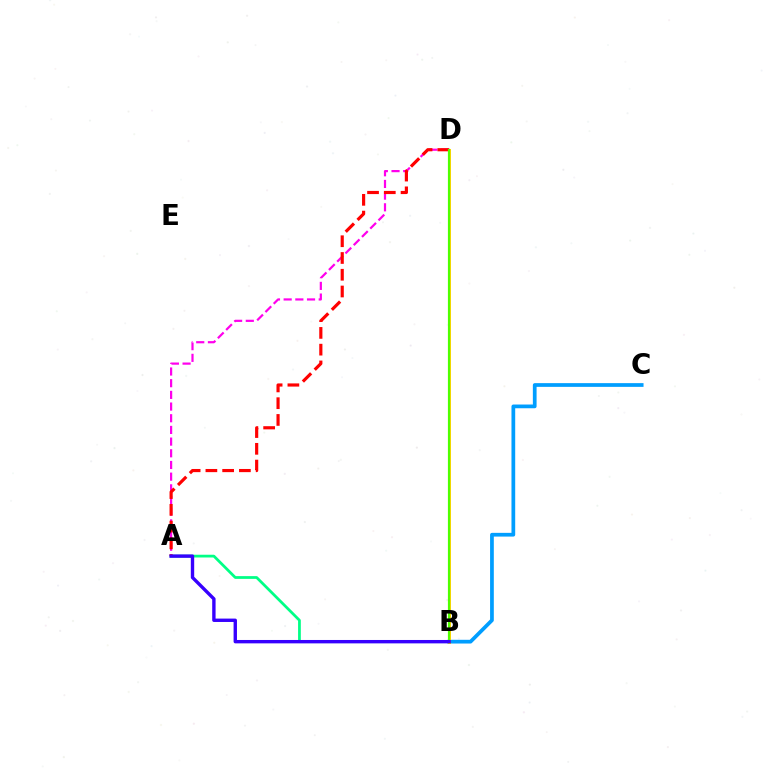{('B', 'C'): [{'color': '#009eff', 'line_style': 'solid', 'thickness': 2.69}], ('A', 'D'): [{'color': '#ff00ed', 'line_style': 'dashed', 'thickness': 1.59}, {'color': '#ff0000', 'line_style': 'dashed', 'thickness': 2.28}], ('A', 'B'): [{'color': '#00ff86', 'line_style': 'solid', 'thickness': 1.98}, {'color': '#3700ff', 'line_style': 'solid', 'thickness': 2.43}], ('B', 'D'): [{'color': '#ffd500', 'line_style': 'solid', 'thickness': 2.14}, {'color': '#4fff00', 'line_style': 'solid', 'thickness': 1.57}]}